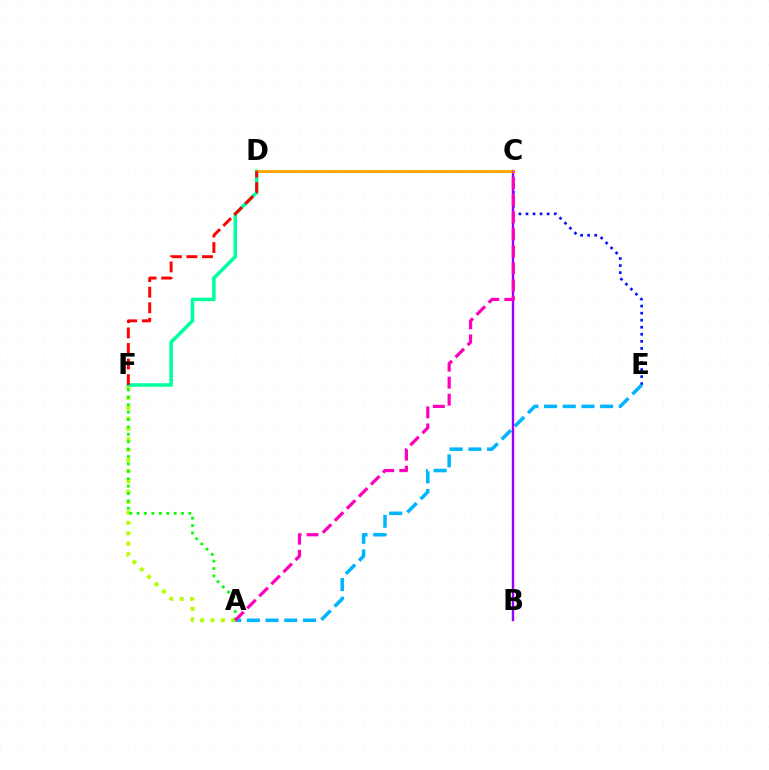{('C', 'E'): [{'color': '#0010ff', 'line_style': 'dotted', 'thickness': 1.92}], ('A', 'F'): [{'color': '#b3ff00', 'line_style': 'dotted', 'thickness': 2.83}, {'color': '#08ff00', 'line_style': 'dotted', 'thickness': 2.01}], ('A', 'E'): [{'color': '#00b5ff', 'line_style': 'dashed', 'thickness': 2.54}], ('B', 'C'): [{'color': '#9b00ff', 'line_style': 'solid', 'thickness': 1.73}], ('D', 'F'): [{'color': '#00ff9d', 'line_style': 'solid', 'thickness': 2.55}, {'color': '#ff0000', 'line_style': 'dashed', 'thickness': 2.11}], ('C', 'D'): [{'color': '#ffa500', 'line_style': 'solid', 'thickness': 2.04}], ('A', 'C'): [{'color': '#ff00bd', 'line_style': 'dashed', 'thickness': 2.32}]}